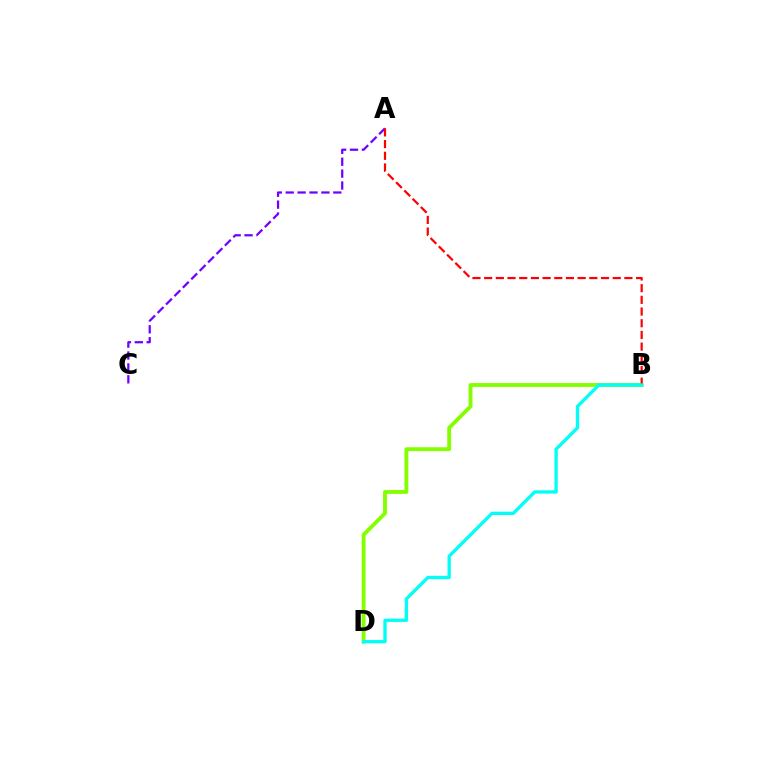{('B', 'D'): [{'color': '#84ff00', 'line_style': 'solid', 'thickness': 2.78}, {'color': '#00fff6', 'line_style': 'solid', 'thickness': 2.38}], ('A', 'C'): [{'color': '#7200ff', 'line_style': 'dashed', 'thickness': 1.62}], ('A', 'B'): [{'color': '#ff0000', 'line_style': 'dashed', 'thickness': 1.59}]}